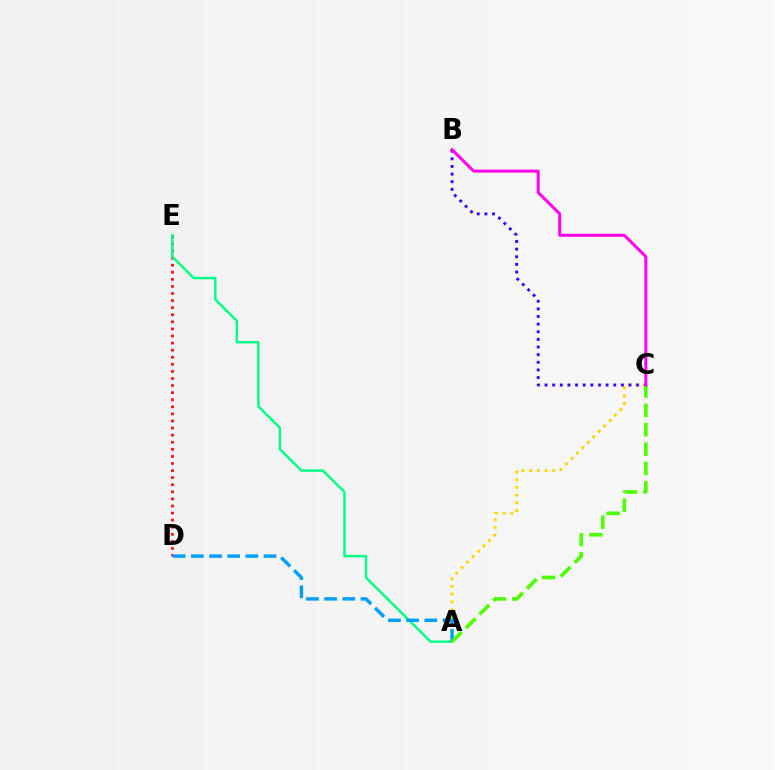{('D', 'E'): [{'color': '#ff0000', 'line_style': 'dotted', 'thickness': 1.92}], ('A', 'C'): [{'color': '#ffd500', 'line_style': 'dotted', 'thickness': 2.09}, {'color': '#4fff00', 'line_style': 'dashed', 'thickness': 2.63}], ('A', 'E'): [{'color': '#00ff86', 'line_style': 'solid', 'thickness': 1.75}], ('B', 'C'): [{'color': '#3700ff', 'line_style': 'dotted', 'thickness': 2.07}, {'color': '#ff00ed', 'line_style': 'solid', 'thickness': 2.17}], ('A', 'D'): [{'color': '#009eff', 'line_style': 'dashed', 'thickness': 2.47}]}